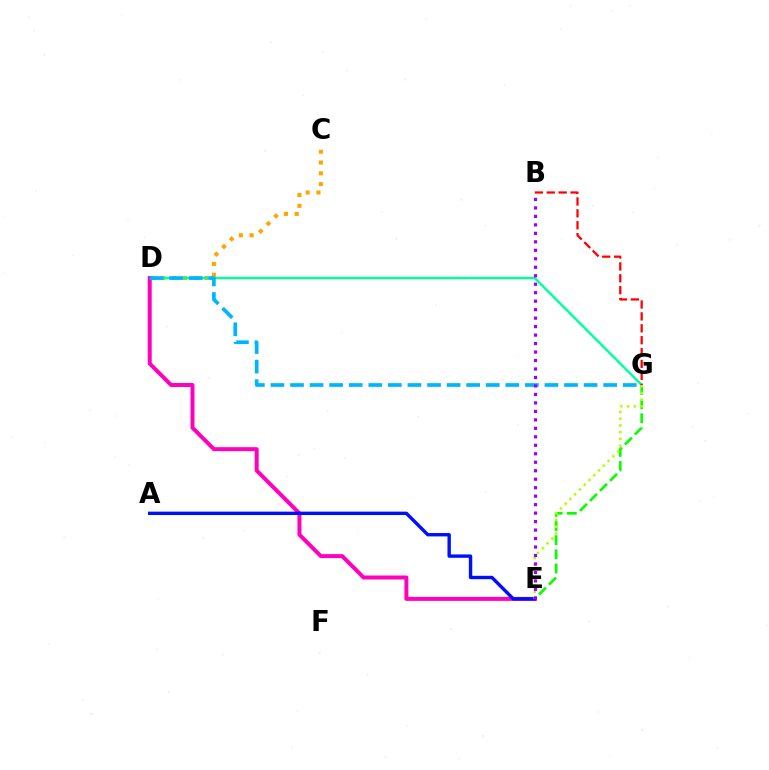{('C', 'D'): [{'color': '#ffa500', 'line_style': 'dotted', 'thickness': 2.93}], ('E', 'G'): [{'color': '#08ff00', 'line_style': 'dashed', 'thickness': 1.92}, {'color': '#b3ff00', 'line_style': 'dotted', 'thickness': 1.83}], ('D', 'G'): [{'color': '#00ff9d', 'line_style': 'solid', 'thickness': 1.74}, {'color': '#00b5ff', 'line_style': 'dashed', 'thickness': 2.66}], ('D', 'E'): [{'color': '#ff00bd', 'line_style': 'solid', 'thickness': 2.86}], ('A', 'E'): [{'color': '#0010ff', 'line_style': 'solid', 'thickness': 2.44}], ('B', 'G'): [{'color': '#ff0000', 'line_style': 'dashed', 'thickness': 1.62}], ('B', 'E'): [{'color': '#9b00ff', 'line_style': 'dotted', 'thickness': 2.3}]}